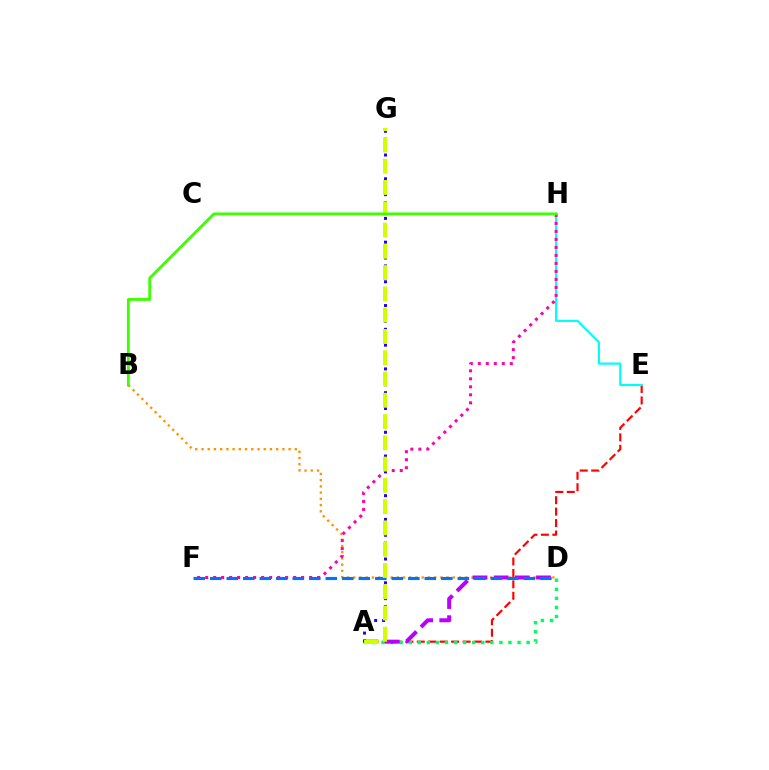{('A', 'E'): [{'color': '#ff0000', 'line_style': 'dashed', 'thickness': 1.55}], ('A', 'D'): [{'color': '#00ff5c', 'line_style': 'dotted', 'thickness': 2.46}, {'color': '#b900ff', 'line_style': 'dashed', 'thickness': 2.87}], ('B', 'D'): [{'color': '#ff9400', 'line_style': 'dotted', 'thickness': 1.69}], ('E', 'H'): [{'color': '#00fff6', 'line_style': 'solid', 'thickness': 1.58}], ('F', 'H'): [{'color': '#ff00ac', 'line_style': 'dotted', 'thickness': 2.17}], ('D', 'F'): [{'color': '#0074ff', 'line_style': 'dashed', 'thickness': 2.24}], ('A', 'G'): [{'color': '#2500ff', 'line_style': 'dotted', 'thickness': 2.15}, {'color': '#d1ff00', 'line_style': 'dashed', 'thickness': 2.89}], ('B', 'H'): [{'color': '#3dff00', 'line_style': 'solid', 'thickness': 2.03}]}